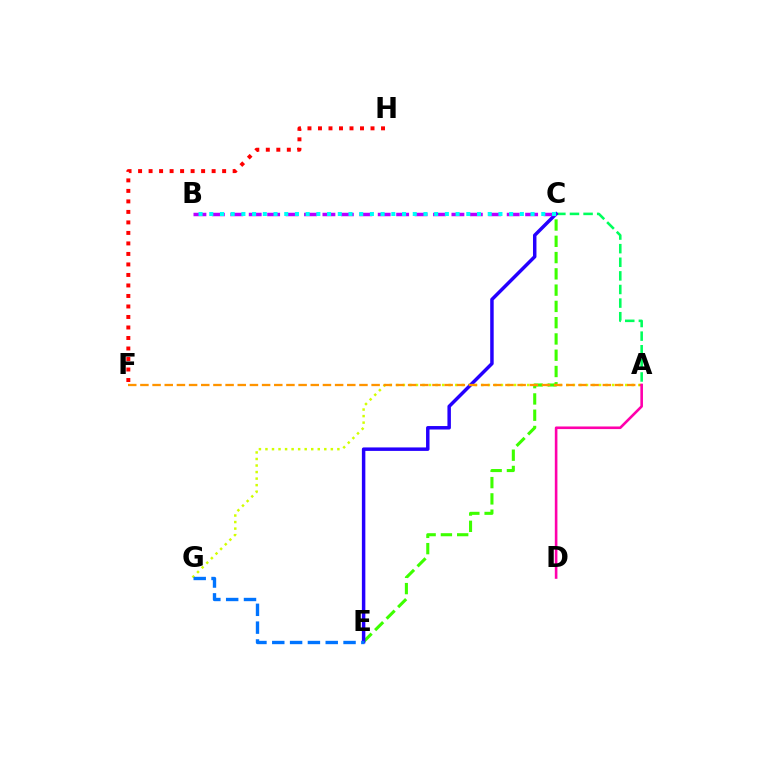{('A', 'G'): [{'color': '#d1ff00', 'line_style': 'dotted', 'thickness': 1.78}], ('C', 'E'): [{'color': '#3dff00', 'line_style': 'dashed', 'thickness': 2.21}, {'color': '#2500ff', 'line_style': 'solid', 'thickness': 2.5}], ('A', 'C'): [{'color': '#00ff5c', 'line_style': 'dashed', 'thickness': 1.85}], ('A', 'F'): [{'color': '#ff9400', 'line_style': 'dashed', 'thickness': 1.65}], ('E', 'G'): [{'color': '#0074ff', 'line_style': 'dashed', 'thickness': 2.42}], ('B', 'C'): [{'color': '#b900ff', 'line_style': 'dashed', 'thickness': 2.5}, {'color': '#00fff6', 'line_style': 'dotted', 'thickness': 2.91}], ('A', 'D'): [{'color': '#ff00ac', 'line_style': 'solid', 'thickness': 1.88}], ('F', 'H'): [{'color': '#ff0000', 'line_style': 'dotted', 'thickness': 2.85}]}